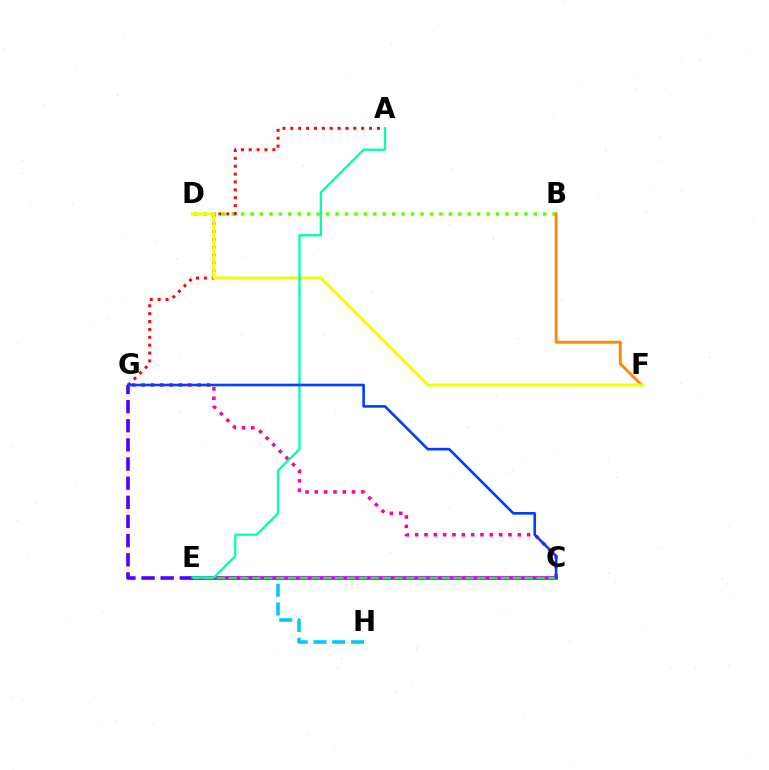{('C', 'G'): [{'color': '#ff00a0', 'line_style': 'dotted', 'thickness': 2.53}, {'color': '#003fff', 'line_style': 'solid', 'thickness': 1.89}], ('B', 'D'): [{'color': '#66ff00', 'line_style': 'dotted', 'thickness': 2.57}], ('E', 'H'): [{'color': '#00c7ff', 'line_style': 'dashed', 'thickness': 2.55}], ('B', 'F'): [{'color': '#ff8800', 'line_style': 'solid', 'thickness': 2.07}], ('C', 'E'): [{'color': '#d600ff', 'line_style': 'solid', 'thickness': 2.72}, {'color': '#00ff27', 'line_style': 'dashed', 'thickness': 1.61}], ('A', 'G'): [{'color': '#ff0000', 'line_style': 'dotted', 'thickness': 2.14}], ('D', 'F'): [{'color': '#eeff00', 'line_style': 'solid', 'thickness': 2.12}], ('E', 'G'): [{'color': '#4f00ff', 'line_style': 'dashed', 'thickness': 2.6}], ('A', 'E'): [{'color': '#00ffaf', 'line_style': 'solid', 'thickness': 1.65}]}